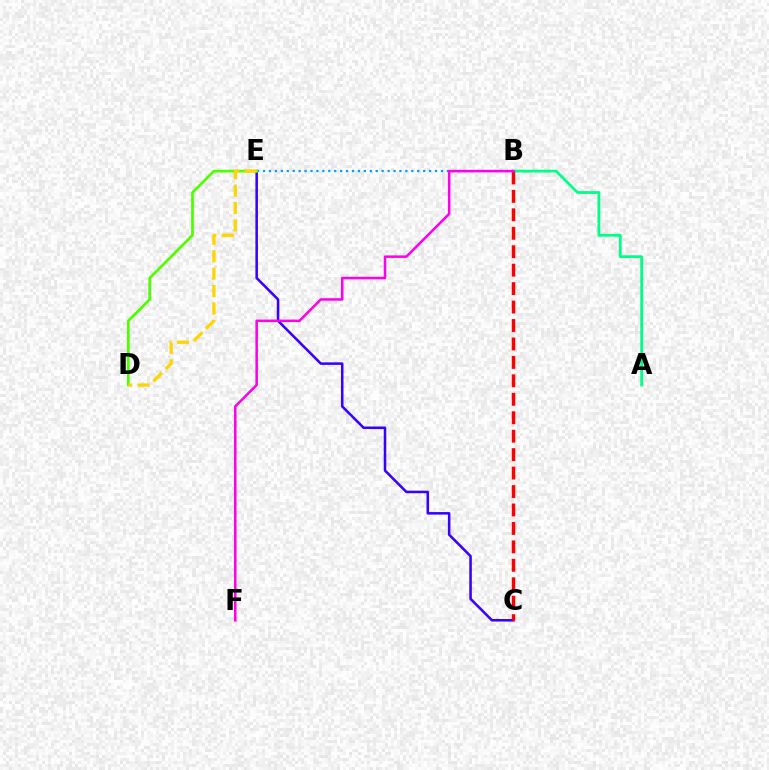{('C', 'E'): [{'color': '#3700ff', 'line_style': 'solid', 'thickness': 1.83}], ('A', 'B'): [{'color': '#00ff86', 'line_style': 'solid', 'thickness': 2.01}], ('B', 'E'): [{'color': '#009eff', 'line_style': 'dotted', 'thickness': 1.61}], ('D', 'E'): [{'color': '#4fff00', 'line_style': 'solid', 'thickness': 1.97}, {'color': '#ffd500', 'line_style': 'dashed', 'thickness': 2.36}], ('B', 'C'): [{'color': '#ff0000', 'line_style': 'dashed', 'thickness': 2.51}], ('B', 'F'): [{'color': '#ff00ed', 'line_style': 'solid', 'thickness': 1.82}]}